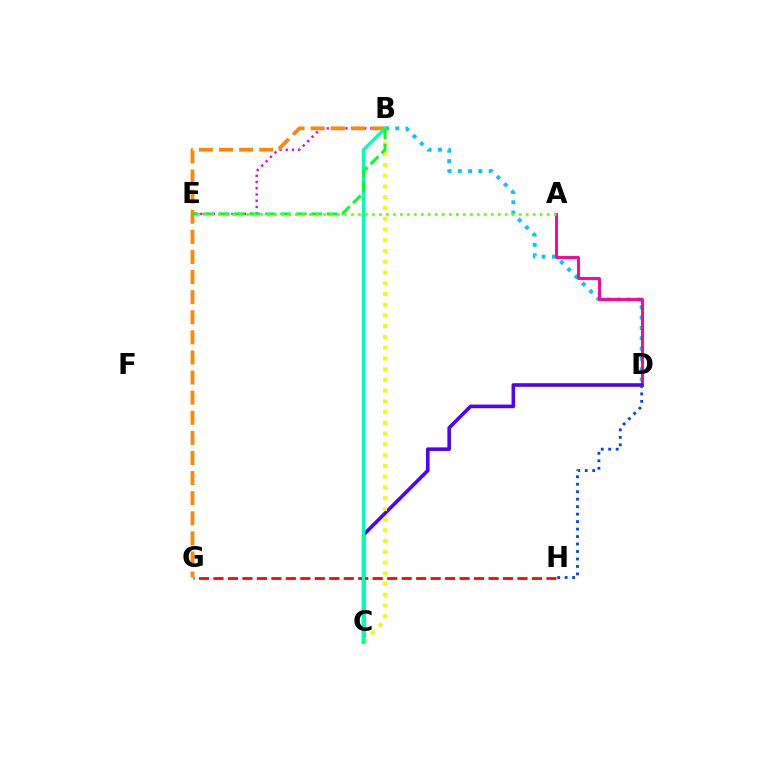{('B', 'E'): [{'color': '#d600ff', 'line_style': 'dotted', 'thickness': 1.69}, {'color': '#00ff27', 'line_style': 'dashed', 'thickness': 2.1}], ('B', 'G'): [{'color': '#ff8800', 'line_style': 'dashed', 'thickness': 2.73}], ('B', 'D'): [{'color': '#00c7ff', 'line_style': 'dotted', 'thickness': 2.8}], ('G', 'H'): [{'color': '#ff0000', 'line_style': 'dashed', 'thickness': 1.97}], ('A', 'D'): [{'color': '#ff00a0', 'line_style': 'solid', 'thickness': 2.1}], ('C', 'D'): [{'color': '#4f00ff', 'line_style': 'solid', 'thickness': 2.59}], ('B', 'C'): [{'color': '#eeff00', 'line_style': 'dotted', 'thickness': 2.92}, {'color': '#00ffaf', 'line_style': 'solid', 'thickness': 2.31}], ('D', 'H'): [{'color': '#003fff', 'line_style': 'dotted', 'thickness': 2.03}], ('A', 'E'): [{'color': '#66ff00', 'line_style': 'dotted', 'thickness': 1.9}]}